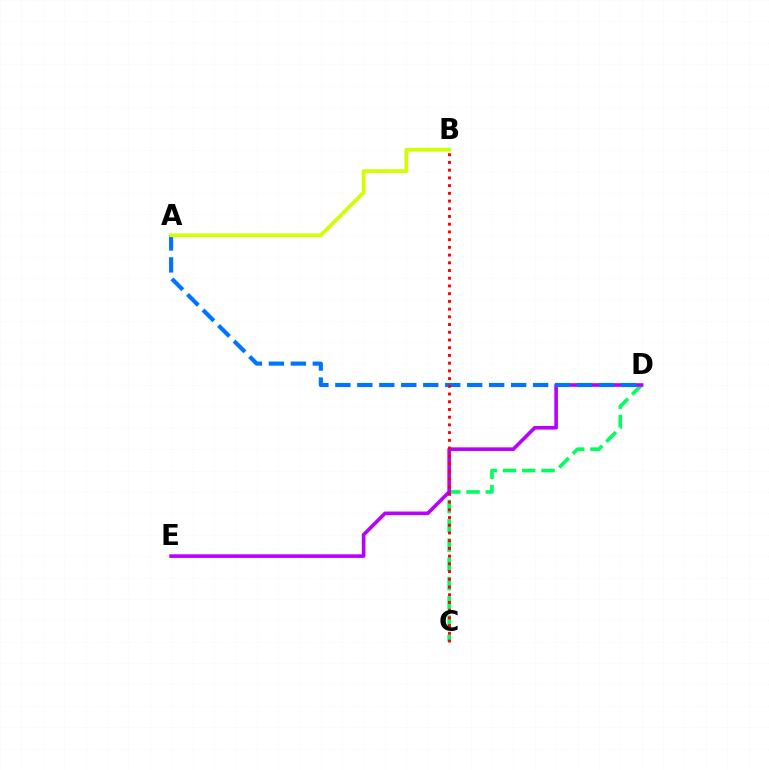{('C', 'D'): [{'color': '#00ff5c', 'line_style': 'dashed', 'thickness': 2.62}], ('D', 'E'): [{'color': '#b900ff', 'line_style': 'solid', 'thickness': 2.61}], ('A', 'D'): [{'color': '#0074ff', 'line_style': 'dashed', 'thickness': 2.99}], ('B', 'C'): [{'color': '#ff0000', 'line_style': 'dotted', 'thickness': 2.1}], ('A', 'B'): [{'color': '#d1ff00', 'line_style': 'solid', 'thickness': 2.69}]}